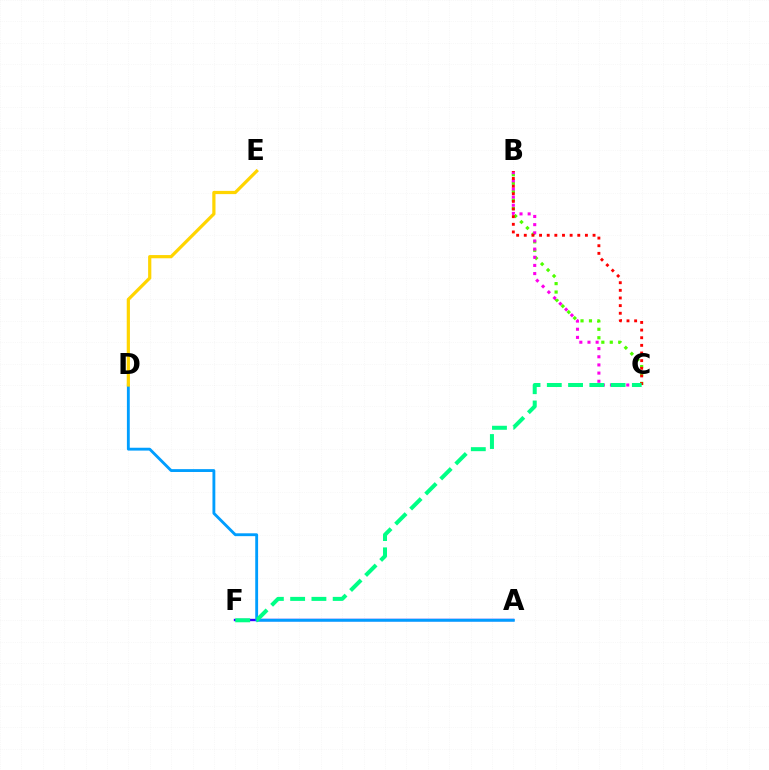{('A', 'F'): [{'color': '#3700ff', 'line_style': 'solid', 'thickness': 1.7}], ('B', 'C'): [{'color': '#4fff00', 'line_style': 'dotted', 'thickness': 2.29}, {'color': '#ff00ed', 'line_style': 'dotted', 'thickness': 2.22}, {'color': '#ff0000', 'line_style': 'dotted', 'thickness': 2.08}], ('A', 'D'): [{'color': '#009eff', 'line_style': 'solid', 'thickness': 2.05}], ('C', 'F'): [{'color': '#00ff86', 'line_style': 'dashed', 'thickness': 2.89}], ('D', 'E'): [{'color': '#ffd500', 'line_style': 'solid', 'thickness': 2.32}]}